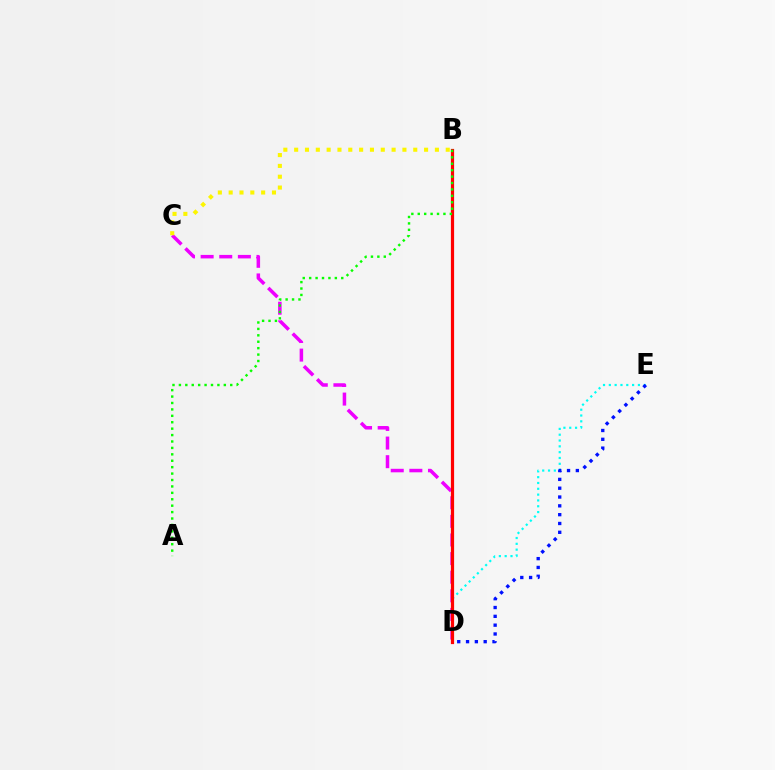{('C', 'D'): [{'color': '#ee00ff', 'line_style': 'dashed', 'thickness': 2.53}], ('D', 'E'): [{'color': '#00fff6', 'line_style': 'dotted', 'thickness': 1.58}, {'color': '#0010ff', 'line_style': 'dotted', 'thickness': 2.4}], ('B', 'D'): [{'color': '#ff0000', 'line_style': 'solid', 'thickness': 2.31}], ('A', 'B'): [{'color': '#08ff00', 'line_style': 'dotted', 'thickness': 1.74}], ('B', 'C'): [{'color': '#fcf500', 'line_style': 'dotted', 'thickness': 2.94}]}